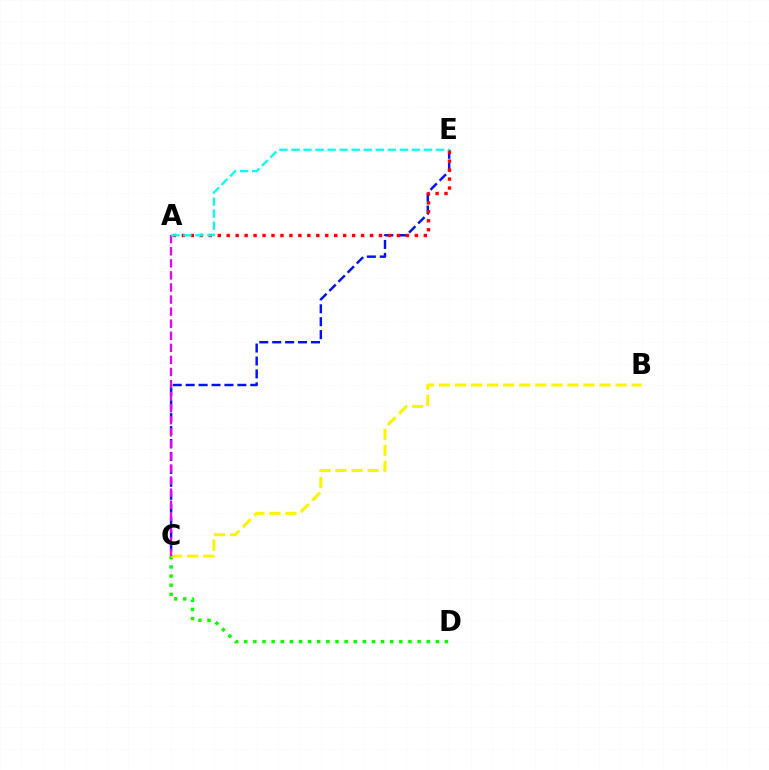{('C', 'D'): [{'color': '#08ff00', 'line_style': 'dotted', 'thickness': 2.48}], ('B', 'C'): [{'color': '#fcf500', 'line_style': 'dashed', 'thickness': 2.18}], ('C', 'E'): [{'color': '#0010ff', 'line_style': 'dashed', 'thickness': 1.76}], ('A', 'E'): [{'color': '#ff0000', 'line_style': 'dotted', 'thickness': 2.43}, {'color': '#00fff6', 'line_style': 'dashed', 'thickness': 1.64}], ('A', 'C'): [{'color': '#ee00ff', 'line_style': 'dashed', 'thickness': 1.64}]}